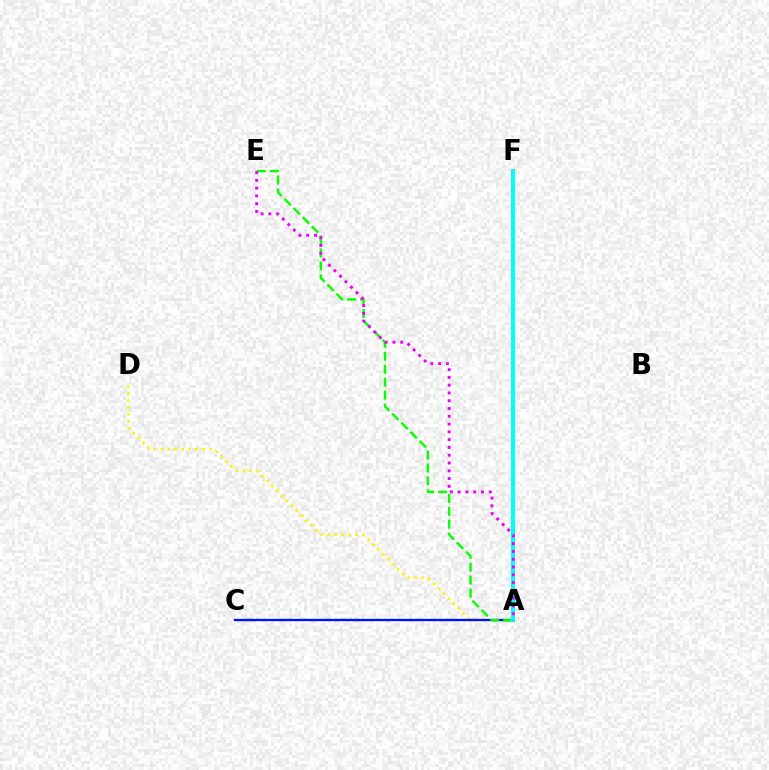{('A', 'D'): [{'color': '#fcf500', 'line_style': 'dotted', 'thickness': 1.9}], ('A', 'C'): [{'color': '#0010ff', 'line_style': 'solid', 'thickness': 1.67}], ('A', 'F'): [{'color': '#ff0000', 'line_style': 'solid', 'thickness': 1.69}, {'color': '#00fff6', 'line_style': 'solid', 'thickness': 2.87}], ('A', 'E'): [{'color': '#08ff00', 'line_style': 'dashed', 'thickness': 1.76}, {'color': '#ee00ff', 'line_style': 'dotted', 'thickness': 2.11}]}